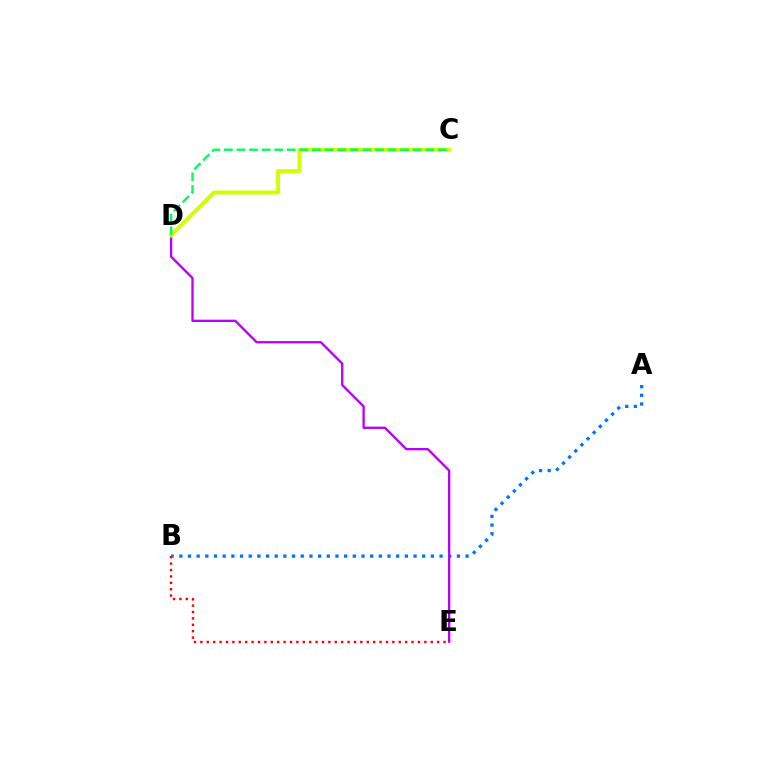{('A', 'B'): [{'color': '#0074ff', 'line_style': 'dotted', 'thickness': 2.36}], ('B', 'E'): [{'color': '#ff0000', 'line_style': 'dotted', 'thickness': 1.74}], ('D', 'E'): [{'color': '#b900ff', 'line_style': 'solid', 'thickness': 1.68}], ('C', 'D'): [{'color': '#d1ff00', 'line_style': 'solid', 'thickness': 2.84}, {'color': '#00ff5c', 'line_style': 'dashed', 'thickness': 1.71}]}